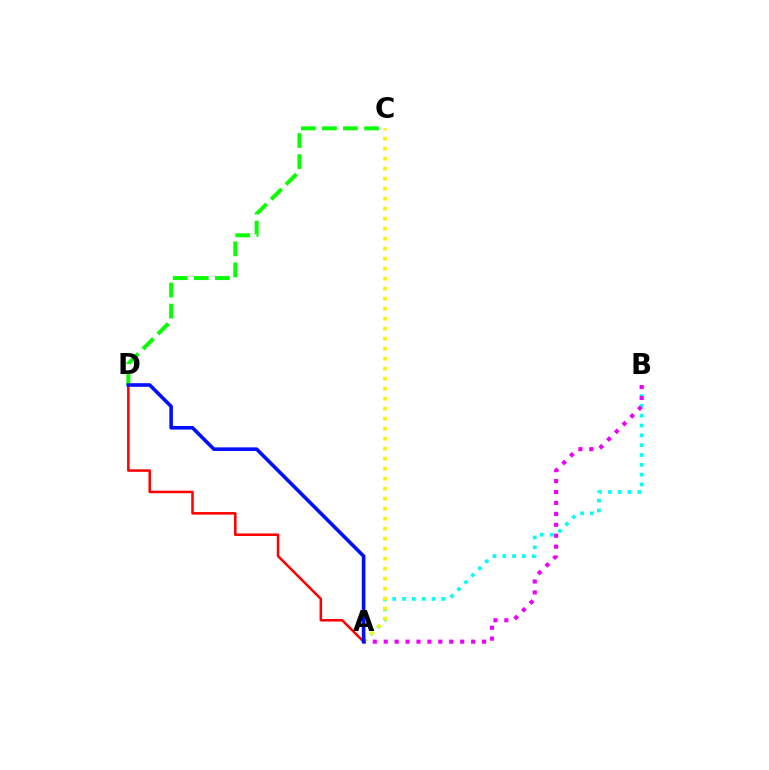{('A', 'B'): [{'color': '#00fff6', 'line_style': 'dotted', 'thickness': 2.67}, {'color': '#ee00ff', 'line_style': 'dotted', 'thickness': 2.97}], ('A', 'C'): [{'color': '#fcf500', 'line_style': 'dotted', 'thickness': 2.72}], ('A', 'D'): [{'color': '#ff0000', 'line_style': 'solid', 'thickness': 1.82}, {'color': '#0010ff', 'line_style': 'solid', 'thickness': 2.59}], ('C', 'D'): [{'color': '#08ff00', 'line_style': 'dashed', 'thickness': 2.86}]}